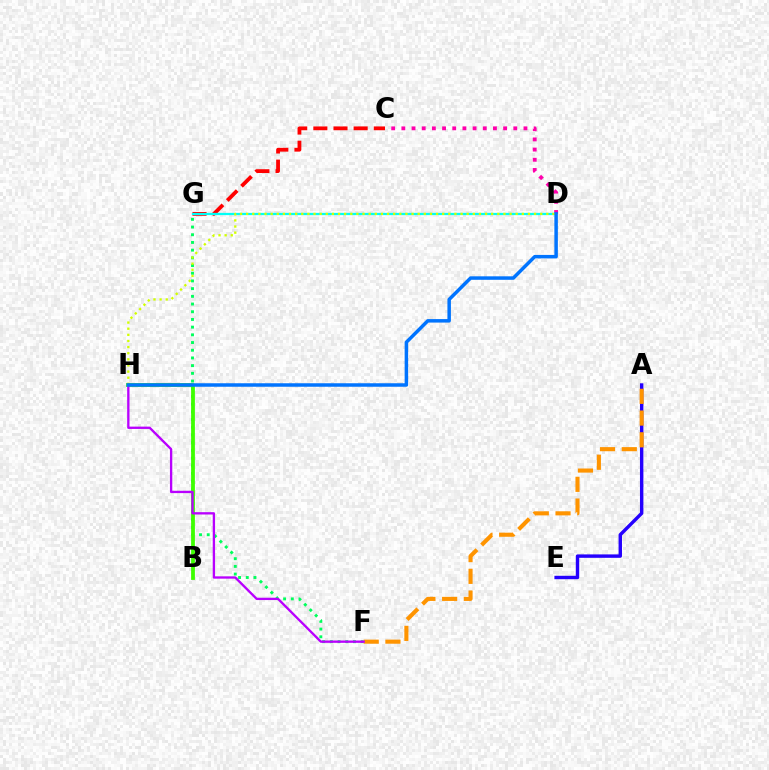{('F', 'G'): [{'color': '#00ff5c', 'line_style': 'dotted', 'thickness': 2.09}], ('A', 'E'): [{'color': '#2500ff', 'line_style': 'solid', 'thickness': 2.46}], ('C', 'D'): [{'color': '#ff00ac', 'line_style': 'dotted', 'thickness': 2.76}], ('C', 'G'): [{'color': '#ff0000', 'line_style': 'dashed', 'thickness': 2.74}], ('D', 'G'): [{'color': '#00fff6', 'line_style': 'solid', 'thickness': 1.62}], ('D', 'H'): [{'color': '#d1ff00', 'line_style': 'dotted', 'thickness': 1.66}, {'color': '#0074ff', 'line_style': 'solid', 'thickness': 2.51}], ('A', 'F'): [{'color': '#ff9400', 'line_style': 'dashed', 'thickness': 2.95}], ('B', 'H'): [{'color': '#3dff00', 'line_style': 'solid', 'thickness': 2.72}], ('F', 'H'): [{'color': '#b900ff', 'line_style': 'solid', 'thickness': 1.68}]}